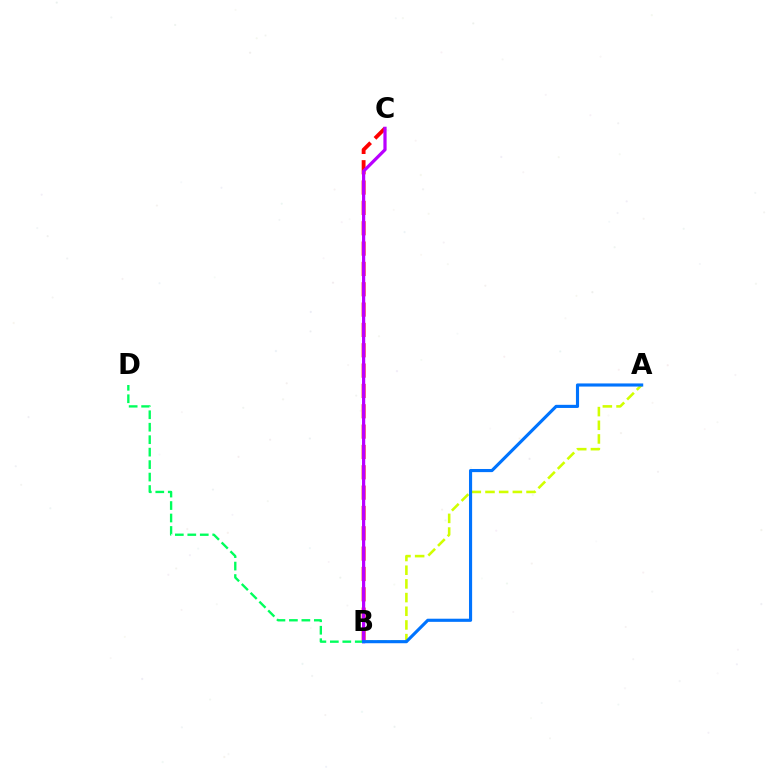{('B', 'C'): [{'color': '#ff0000', 'line_style': 'dashed', 'thickness': 2.76}, {'color': '#b900ff', 'line_style': 'solid', 'thickness': 2.32}], ('A', 'B'): [{'color': '#d1ff00', 'line_style': 'dashed', 'thickness': 1.86}, {'color': '#0074ff', 'line_style': 'solid', 'thickness': 2.25}], ('B', 'D'): [{'color': '#00ff5c', 'line_style': 'dashed', 'thickness': 1.69}]}